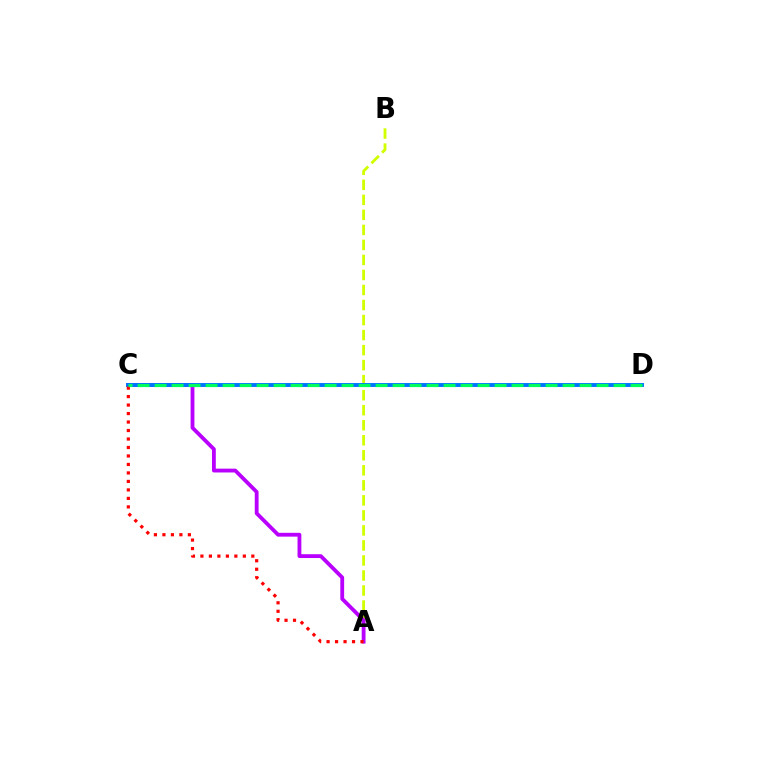{('A', 'B'): [{'color': '#d1ff00', 'line_style': 'dashed', 'thickness': 2.04}], ('A', 'C'): [{'color': '#b900ff', 'line_style': 'solid', 'thickness': 2.75}, {'color': '#ff0000', 'line_style': 'dotted', 'thickness': 2.31}], ('C', 'D'): [{'color': '#0074ff', 'line_style': 'solid', 'thickness': 2.81}, {'color': '#00ff5c', 'line_style': 'dashed', 'thickness': 2.31}]}